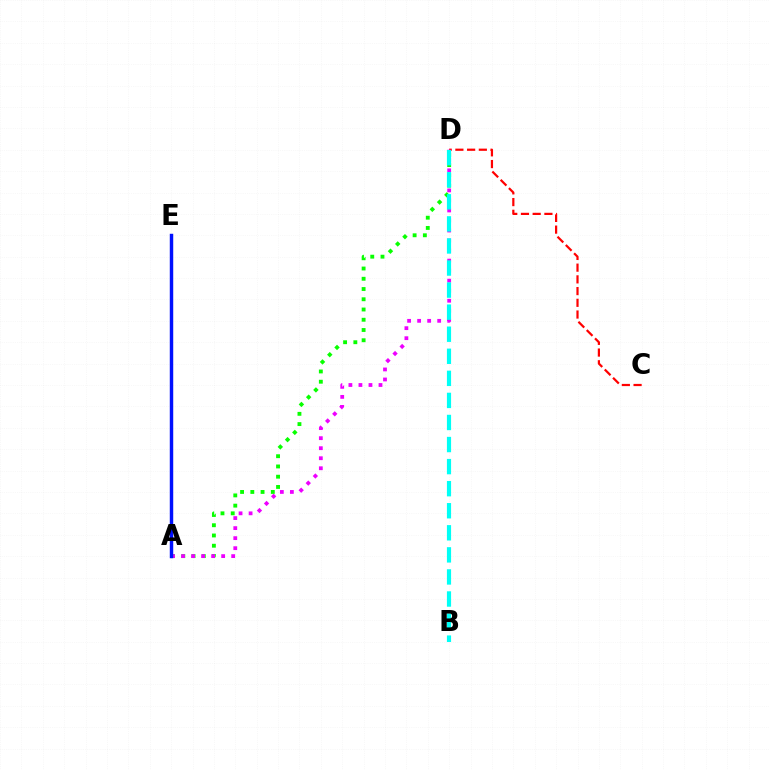{('A', 'D'): [{'color': '#08ff00', 'line_style': 'dotted', 'thickness': 2.78}, {'color': '#ee00ff', 'line_style': 'dotted', 'thickness': 2.73}], ('A', 'E'): [{'color': '#fcf500', 'line_style': 'dashed', 'thickness': 2.02}, {'color': '#0010ff', 'line_style': 'solid', 'thickness': 2.48}], ('C', 'D'): [{'color': '#ff0000', 'line_style': 'dashed', 'thickness': 1.59}], ('B', 'D'): [{'color': '#00fff6', 'line_style': 'dashed', 'thickness': 3.0}]}